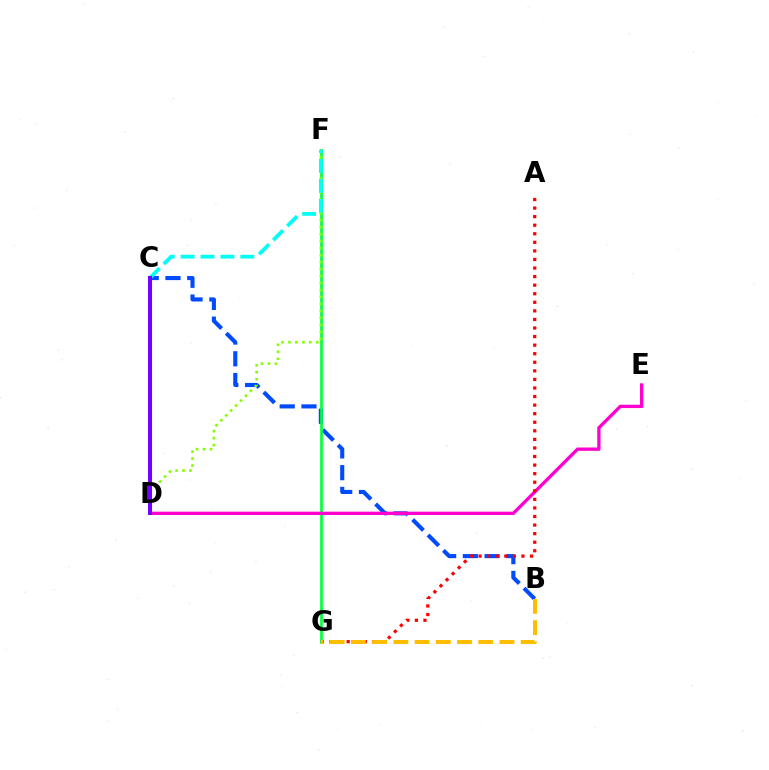{('B', 'C'): [{'color': '#004bff', 'line_style': 'dashed', 'thickness': 2.95}], ('F', 'G'): [{'color': '#00ff39', 'line_style': 'solid', 'thickness': 1.93}], ('D', 'F'): [{'color': '#84ff00', 'line_style': 'dotted', 'thickness': 1.89}], ('D', 'E'): [{'color': '#ff00cf', 'line_style': 'solid', 'thickness': 2.39}], ('A', 'G'): [{'color': '#ff0000', 'line_style': 'dotted', 'thickness': 2.33}], ('B', 'G'): [{'color': '#ffbd00', 'line_style': 'dashed', 'thickness': 2.88}], ('C', 'F'): [{'color': '#00fff6', 'line_style': 'dashed', 'thickness': 2.7}], ('C', 'D'): [{'color': '#7200ff', 'line_style': 'solid', 'thickness': 2.91}]}